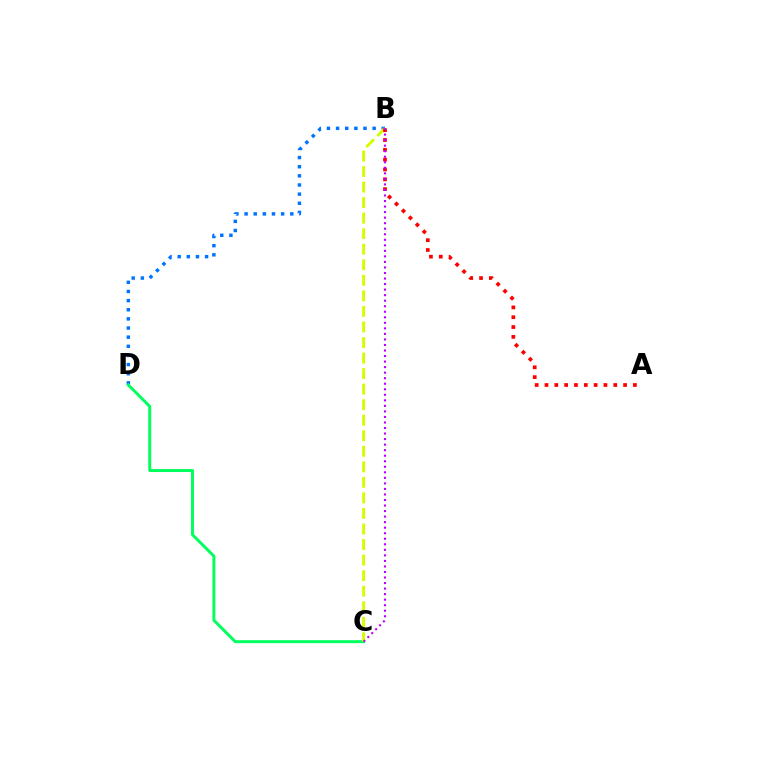{('B', 'D'): [{'color': '#0074ff', 'line_style': 'dotted', 'thickness': 2.48}], ('C', 'D'): [{'color': '#00ff5c', 'line_style': 'solid', 'thickness': 2.12}], ('B', 'C'): [{'color': '#d1ff00', 'line_style': 'dashed', 'thickness': 2.11}, {'color': '#b900ff', 'line_style': 'dotted', 'thickness': 1.5}], ('A', 'B'): [{'color': '#ff0000', 'line_style': 'dotted', 'thickness': 2.67}]}